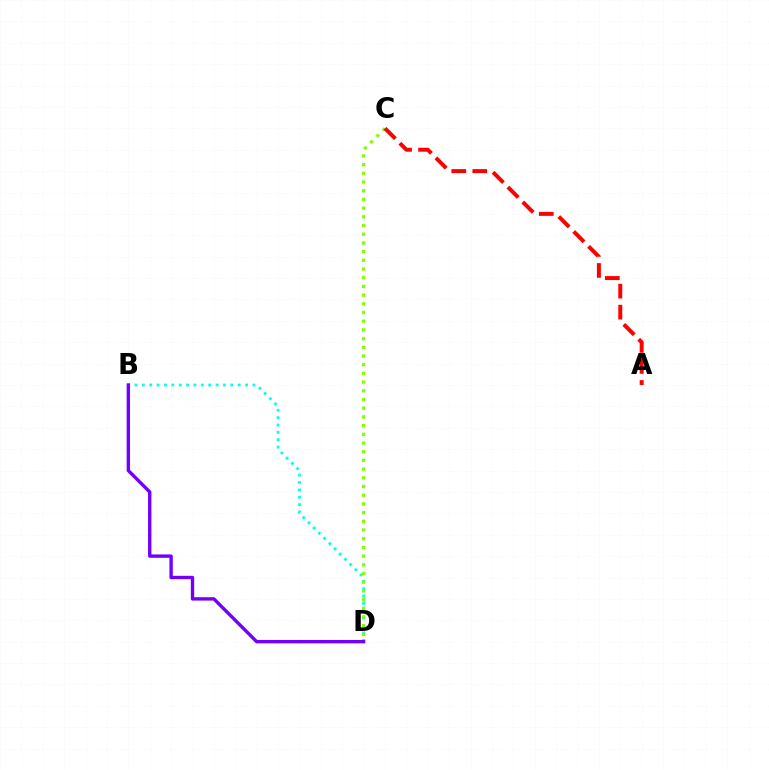{('B', 'D'): [{'color': '#00fff6', 'line_style': 'dotted', 'thickness': 2.0}, {'color': '#7200ff', 'line_style': 'solid', 'thickness': 2.43}], ('C', 'D'): [{'color': '#84ff00', 'line_style': 'dotted', 'thickness': 2.36}], ('A', 'C'): [{'color': '#ff0000', 'line_style': 'dashed', 'thickness': 2.86}]}